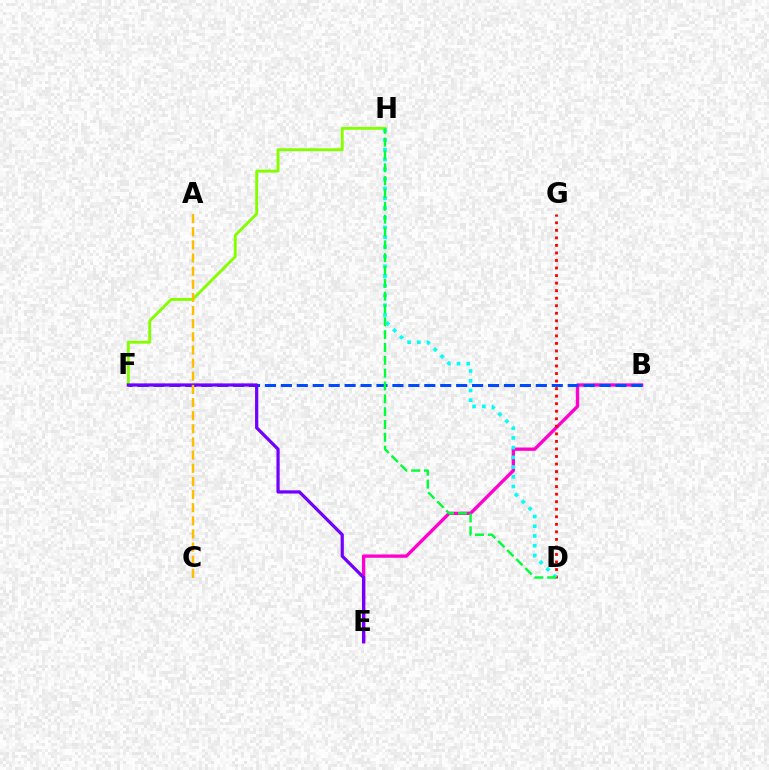{('B', 'E'): [{'color': '#ff00cf', 'line_style': 'solid', 'thickness': 2.4}], ('F', 'H'): [{'color': '#84ff00', 'line_style': 'solid', 'thickness': 2.08}], ('D', 'G'): [{'color': '#ff0000', 'line_style': 'dotted', 'thickness': 2.05}], ('B', 'F'): [{'color': '#004bff', 'line_style': 'dashed', 'thickness': 2.16}], ('D', 'H'): [{'color': '#00fff6', 'line_style': 'dotted', 'thickness': 2.64}, {'color': '#00ff39', 'line_style': 'dashed', 'thickness': 1.74}], ('E', 'F'): [{'color': '#7200ff', 'line_style': 'solid', 'thickness': 2.32}], ('A', 'C'): [{'color': '#ffbd00', 'line_style': 'dashed', 'thickness': 1.79}]}